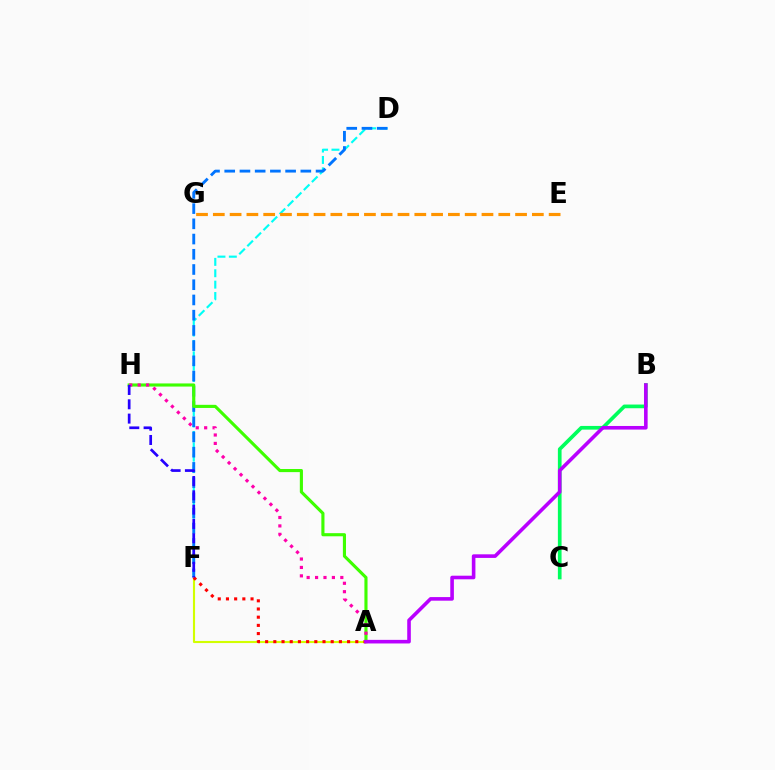{('D', 'F'): [{'color': '#00fff6', 'line_style': 'dashed', 'thickness': 1.55}, {'color': '#0074ff', 'line_style': 'dashed', 'thickness': 2.07}], ('B', 'C'): [{'color': '#00ff5c', 'line_style': 'solid', 'thickness': 2.66}], ('E', 'G'): [{'color': '#ff9400', 'line_style': 'dashed', 'thickness': 2.28}], ('A', 'H'): [{'color': '#3dff00', 'line_style': 'solid', 'thickness': 2.25}, {'color': '#ff00ac', 'line_style': 'dotted', 'thickness': 2.29}], ('A', 'F'): [{'color': '#d1ff00', 'line_style': 'solid', 'thickness': 1.53}, {'color': '#ff0000', 'line_style': 'dotted', 'thickness': 2.23}], ('A', 'B'): [{'color': '#b900ff', 'line_style': 'solid', 'thickness': 2.59}], ('F', 'H'): [{'color': '#2500ff', 'line_style': 'dashed', 'thickness': 1.94}]}